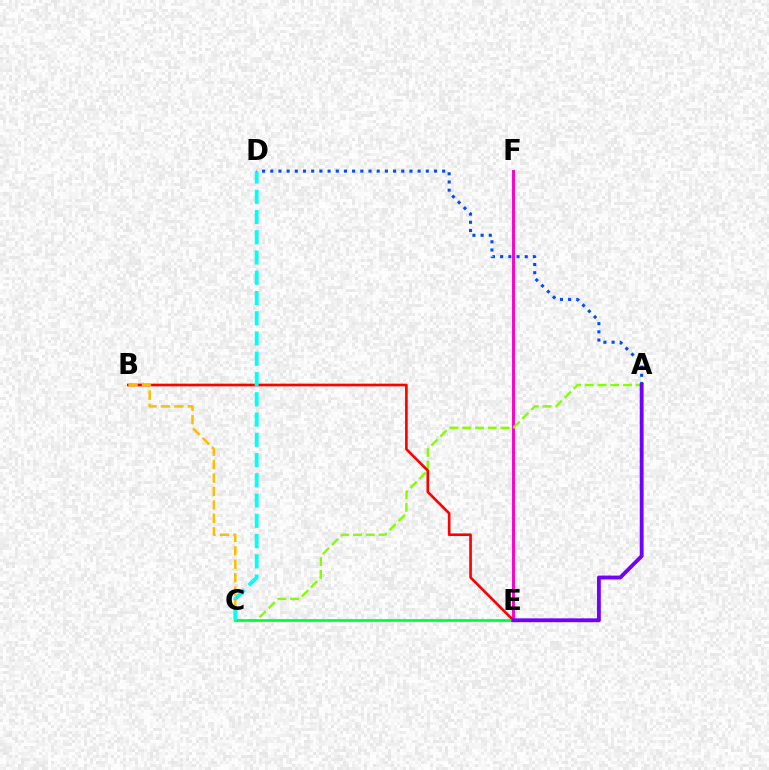{('E', 'F'): [{'color': '#ff00cf', 'line_style': 'solid', 'thickness': 2.12}], ('A', 'C'): [{'color': '#84ff00', 'line_style': 'dashed', 'thickness': 1.73}], ('B', 'E'): [{'color': '#ff0000', 'line_style': 'solid', 'thickness': 1.91}], ('B', 'C'): [{'color': '#ffbd00', 'line_style': 'dashed', 'thickness': 1.83}], ('C', 'E'): [{'color': '#00ff39', 'line_style': 'solid', 'thickness': 1.98}], ('C', 'D'): [{'color': '#00fff6', 'line_style': 'dashed', 'thickness': 2.75}], ('A', 'D'): [{'color': '#004bff', 'line_style': 'dotted', 'thickness': 2.22}], ('A', 'E'): [{'color': '#7200ff', 'line_style': 'solid', 'thickness': 2.78}]}